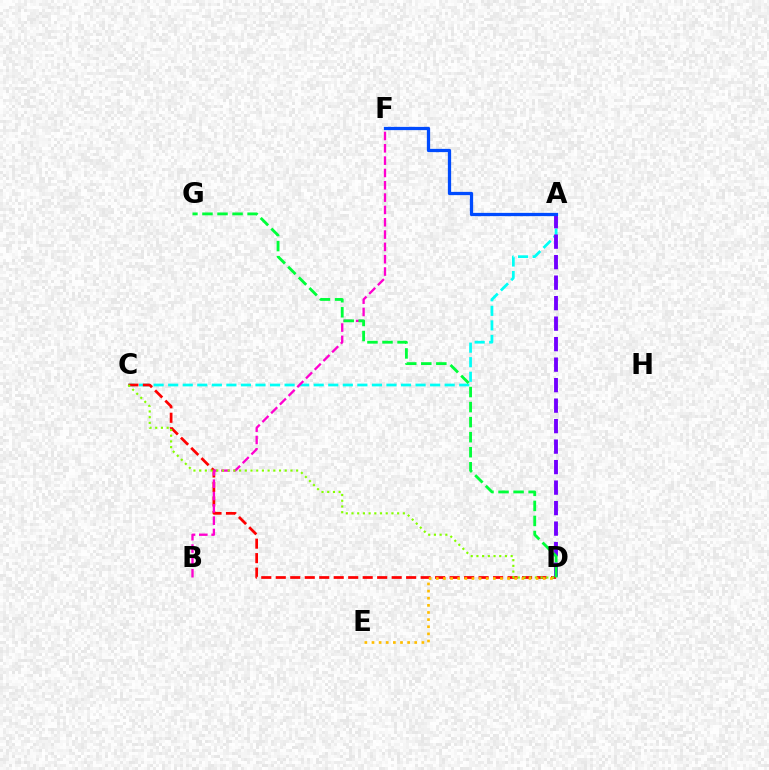{('A', 'C'): [{'color': '#00fff6', 'line_style': 'dashed', 'thickness': 1.98}], ('C', 'D'): [{'color': '#ff0000', 'line_style': 'dashed', 'thickness': 1.97}, {'color': '#84ff00', 'line_style': 'dotted', 'thickness': 1.55}], ('A', 'D'): [{'color': '#7200ff', 'line_style': 'dashed', 'thickness': 2.78}], ('B', 'F'): [{'color': '#ff00cf', 'line_style': 'dashed', 'thickness': 1.67}], ('D', 'G'): [{'color': '#00ff39', 'line_style': 'dashed', 'thickness': 2.04}], ('A', 'F'): [{'color': '#004bff', 'line_style': 'solid', 'thickness': 2.35}], ('D', 'E'): [{'color': '#ffbd00', 'line_style': 'dotted', 'thickness': 1.94}]}